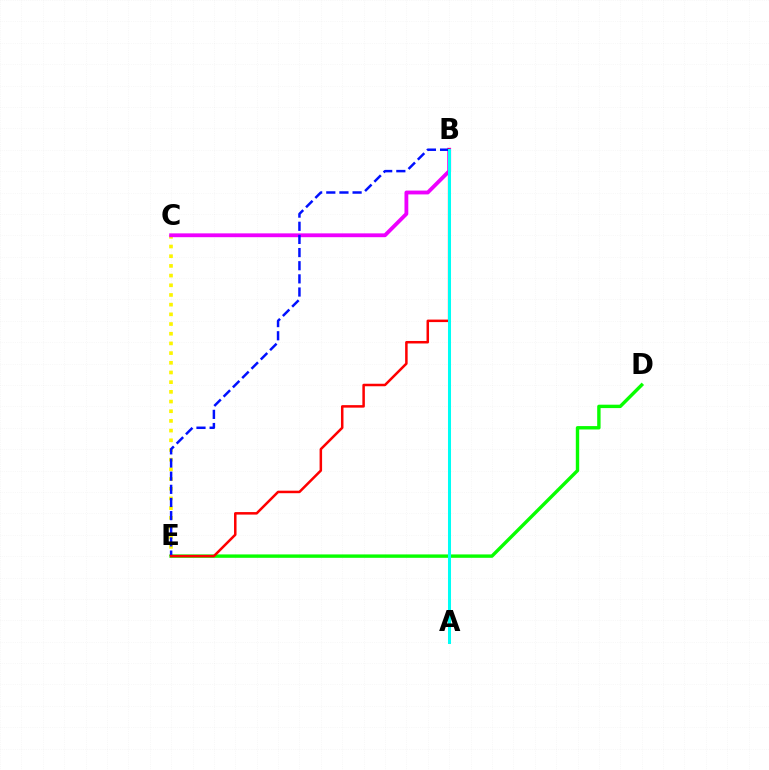{('C', 'E'): [{'color': '#fcf500', 'line_style': 'dotted', 'thickness': 2.63}], ('B', 'C'): [{'color': '#ee00ff', 'line_style': 'solid', 'thickness': 2.76}], ('D', 'E'): [{'color': '#08ff00', 'line_style': 'solid', 'thickness': 2.44}], ('B', 'E'): [{'color': '#0010ff', 'line_style': 'dashed', 'thickness': 1.79}, {'color': '#ff0000', 'line_style': 'solid', 'thickness': 1.81}], ('A', 'B'): [{'color': '#00fff6', 'line_style': 'solid', 'thickness': 2.18}]}